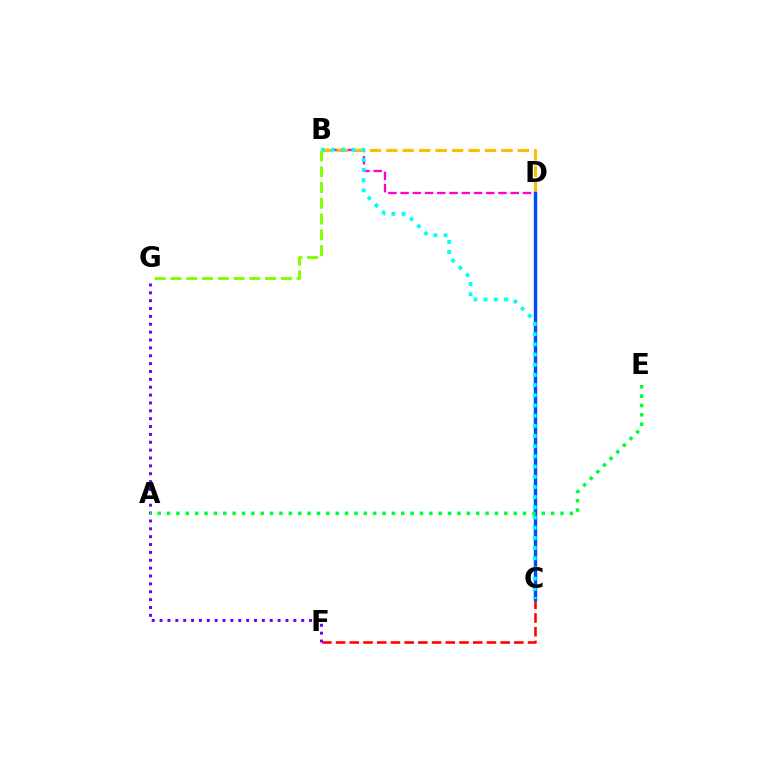{('B', 'D'): [{'color': '#ff00cf', 'line_style': 'dashed', 'thickness': 1.66}, {'color': '#ffbd00', 'line_style': 'dashed', 'thickness': 2.23}], ('C', 'F'): [{'color': '#ff0000', 'line_style': 'dashed', 'thickness': 1.86}], ('C', 'D'): [{'color': '#004bff', 'line_style': 'solid', 'thickness': 2.47}], ('F', 'G'): [{'color': '#7200ff', 'line_style': 'dotted', 'thickness': 2.14}], ('B', 'C'): [{'color': '#00fff6', 'line_style': 'dotted', 'thickness': 2.77}], ('A', 'E'): [{'color': '#00ff39', 'line_style': 'dotted', 'thickness': 2.55}], ('B', 'G'): [{'color': '#84ff00', 'line_style': 'dashed', 'thickness': 2.14}]}